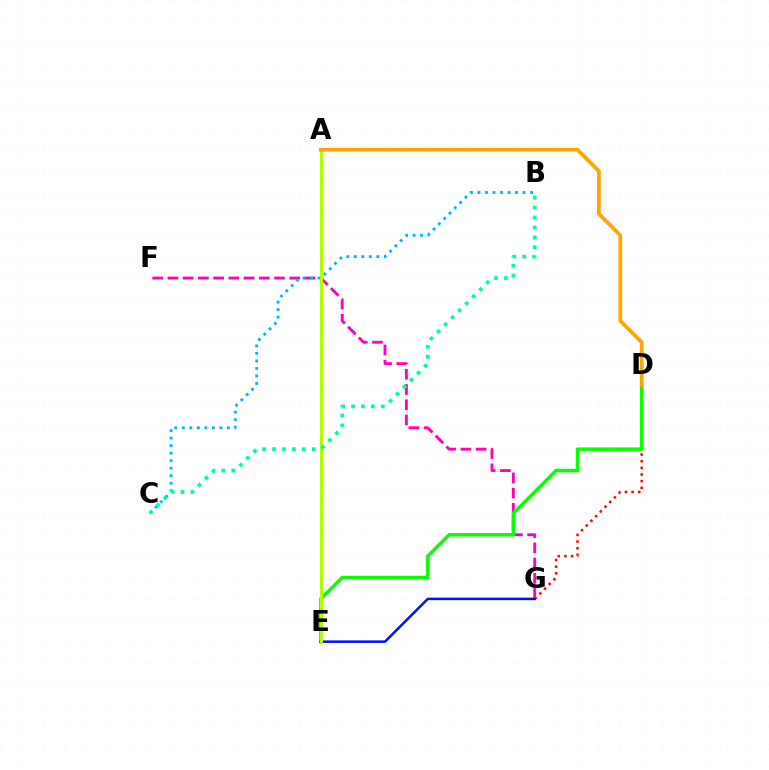{('D', 'G'): [{'color': '#ff0000', 'line_style': 'dotted', 'thickness': 1.8}], ('F', 'G'): [{'color': '#ff00bd', 'line_style': 'dashed', 'thickness': 2.07}], ('D', 'E'): [{'color': '#08ff00', 'line_style': 'solid', 'thickness': 2.51}], ('B', 'C'): [{'color': '#00b5ff', 'line_style': 'dotted', 'thickness': 2.04}, {'color': '#00ff9d', 'line_style': 'dotted', 'thickness': 2.7}], ('E', 'G'): [{'color': '#0010ff', 'line_style': 'solid', 'thickness': 1.81}], ('A', 'E'): [{'color': '#9b00ff', 'line_style': 'dashed', 'thickness': 2.08}, {'color': '#b3ff00', 'line_style': 'solid', 'thickness': 2.15}], ('A', 'D'): [{'color': '#ffa500', 'line_style': 'solid', 'thickness': 2.7}]}